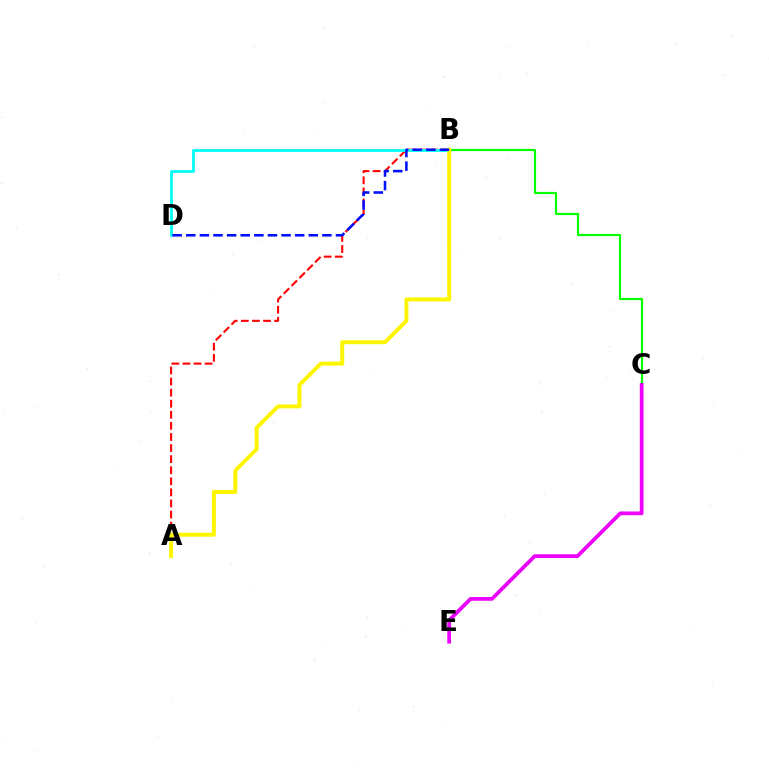{('A', 'B'): [{'color': '#ff0000', 'line_style': 'dashed', 'thickness': 1.51}, {'color': '#fcf500', 'line_style': 'solid', 'thickness': 2.84}], ('B', 'C'): [{'color': '#08ff00', 'line_style': 'solid', 'thickness': 1.57}], ('B', 'D'): [{'color': '#00fff6', 'line_style': 'solid', 'thickness': 2.01}, {'color': '#0010ff', 'line_style': 'dashed', 'thickness': 1.85}], ('C', 'E'): [{'color': '#ee00ff', 'line_style': 'solid', 'thickness': 2.69}]}